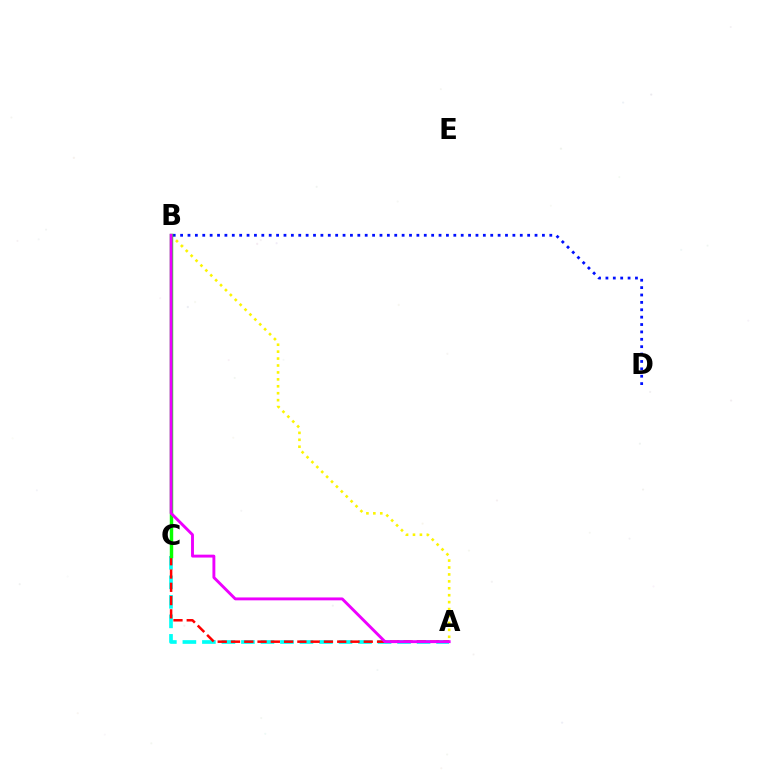{('A', 'B'): [{'color': '#fcf500', 'line_style': 'dotted', 'thickness': 1.88}, {'color': '#ee00ff', 'line_style': 'solid', 'thickness': 2.09}], ('A', 'C'): [{'color': '#00fff6', 'line_style': 'dashed', 'thickness': 2.65}, {'color': '#ff0000', 'line_style': 'dashed', 'thickness': 1.8}], ('B', 'D'): [{'color': '#0010ff', 'line_style': 'dotted', 'thickness': 2.01}], ('B', 'C'): [{'color': '#08ff00', 'line_style': 'solid', 'thickness': 2.47}]}